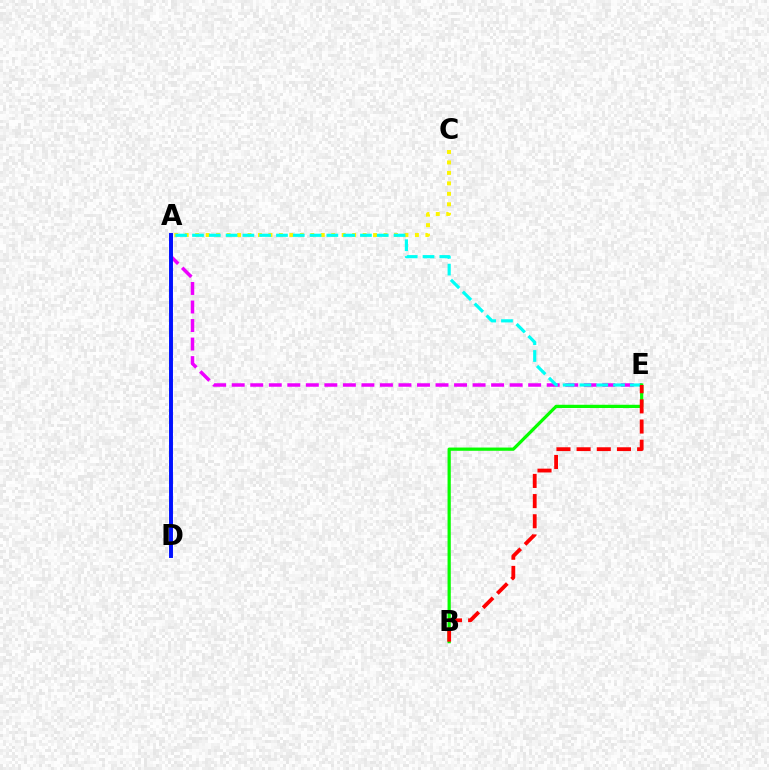{('A', 'E'): [{'color': '#ee00ff', 'line_style': 'dashed', 'thickness': 2.52}, {'color': '#00fff6', 'line_style': 'dashed', 'thickness': 2.28}], ('A', 'C'): [{'color': '#fcf500', 'line_style': 'dotted', 'thickness': 2.84}], ('A', 'D'): [{'color': '#0010ff', 'line_style': 'solid', 'thickness': 2.83}], ('B', 'E'): [{'color': '#08ff00', 'line_style': 'solid', 'thickness': 2.32}, {'color': '#ff0000', 'line_style': 'dashed', 'thickness': 2.74}]}